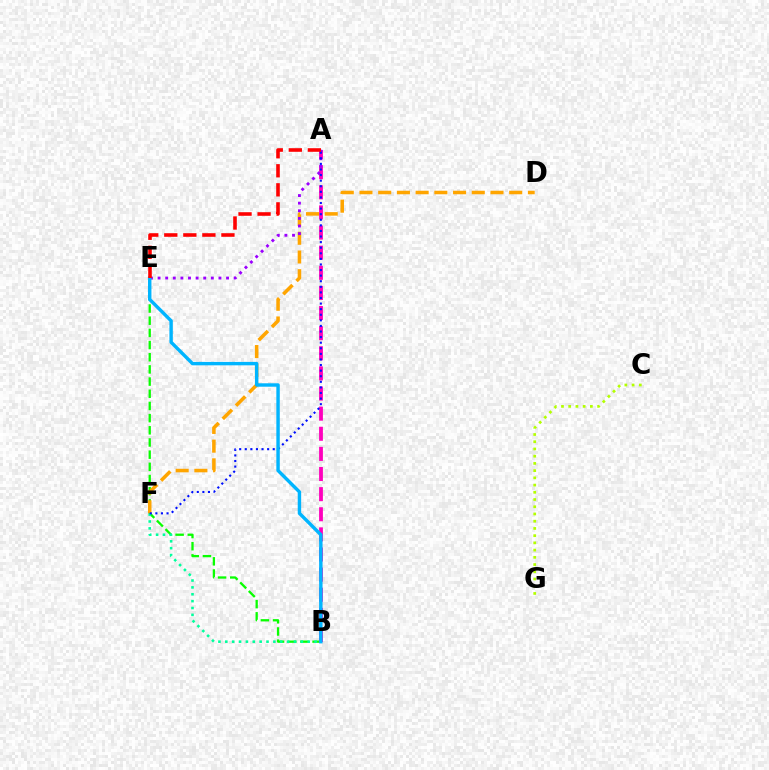{('B', 'E'): [{'color': '#08ff00', 'line_style': 'dashed', 'thickness': 1.65}, {'color': '#00b5ff', 'line_style': 'solid', 'thickness': 2.46}], ('A', 'B'): [{'color': '#ff00bd', 'line_style': 'dashed', 'thickness': 2.73}], ('C', 'G'): [{'color': '#b3ff00', 'line_style': 'dotted', 'thickness': 1.96}], ('D', 'F'): [{'color': '#ffa500', 'line_style': 'dashed', 'thickness': 2.54}], ('B', 'F'): [{'color': '#00ff9d', 'line_style': 'dotted', 'thickness': 1.87}], ('A', 'E'): [{'color': '#9b00ff', 'line_style': 'dotted', 'thickness': 2.07}, {'color': '#ff0000', 'line_style': 'dashed', 'thickness': 2.59}], ('A', 'F'): [{'color': '#0010ff', 'line_style': 'dotted', 'thickness': 1.52}]}